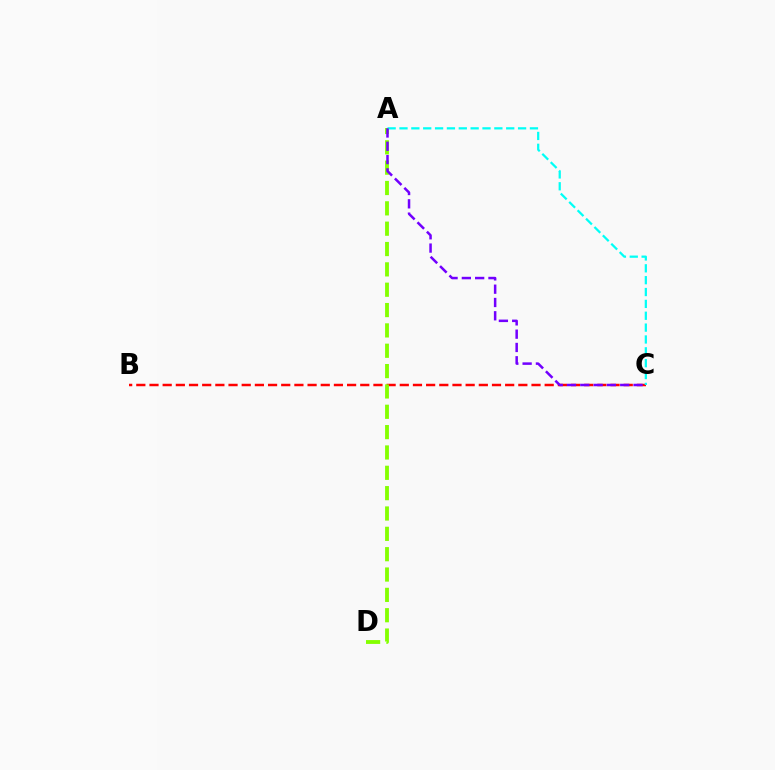{('B', 'C'): [{'color': '#ff0000', 'line_style': 'dashed', 'thickness': 1.79}], ('A', 'D'): [{'color': '#84ff00', 'line_style': 'dashed', 'thickness': 2.76}], ('A', 'C'): [{'color': '#00fff6', 'line_style': 'dashed', 'thickness': 1.61}, {'color': '#7200ff', 'line_style': 'dashed', 'thickness': 1.81}]}